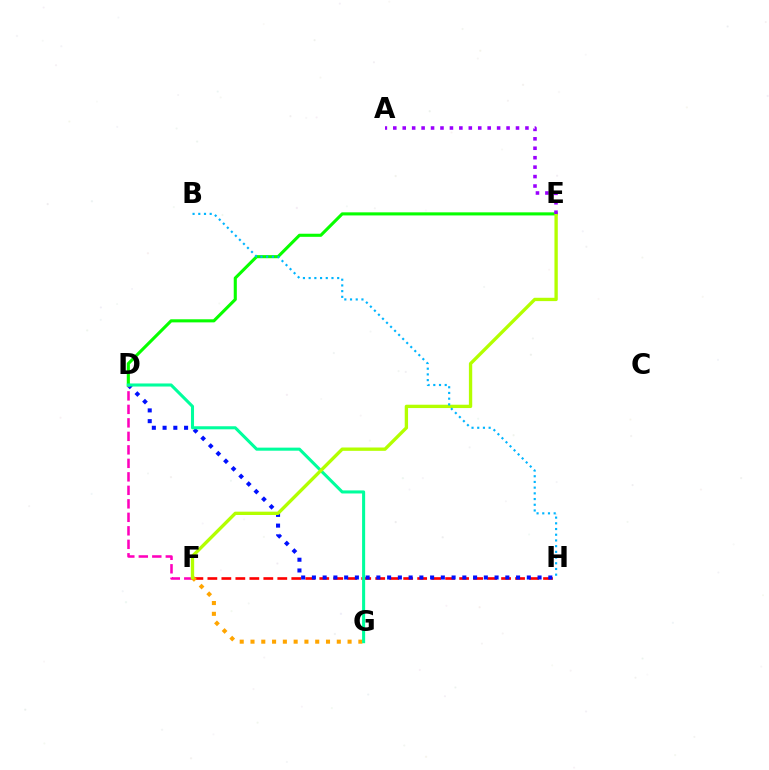{('F', 'H'): [{'color': '#ff0000', 'line_style': 'dashed', 'thickness': 1.9}], ('D', 'H'): [{'color': '#0010ff', 'line_style': 'dotted', 'thickness': 2.92}], ('D', 'F'): [{'color': '#ff00bd', 'line_style': 'dashed', 'thickness': 1.83}], ('D', 'E'): [{'color': '#08ff00', 'line_style': 'solid', 'thickness': 2.23}], ('F', 'G'): [{'color': '#ffa500', 'line_style': 'dotted', 'thickness': 2.93}], ('D', 'G'): [{'color': '#00ff9d', 'line_style': 'solid', 'thickness': 2.2}], ('E', 'F'): [{'color': '#b3ff00', 'line_style': 'solid', 'thickness': 2.4}], ('B', 'H'): [{'color': '#00b5ff', 'line_style': 'dotted', 'thickness': 1.55}], ('A', 'E'): [{'color': '#9b00ff', 'line_style': 'dotted', 'thickness': 2.56}]}